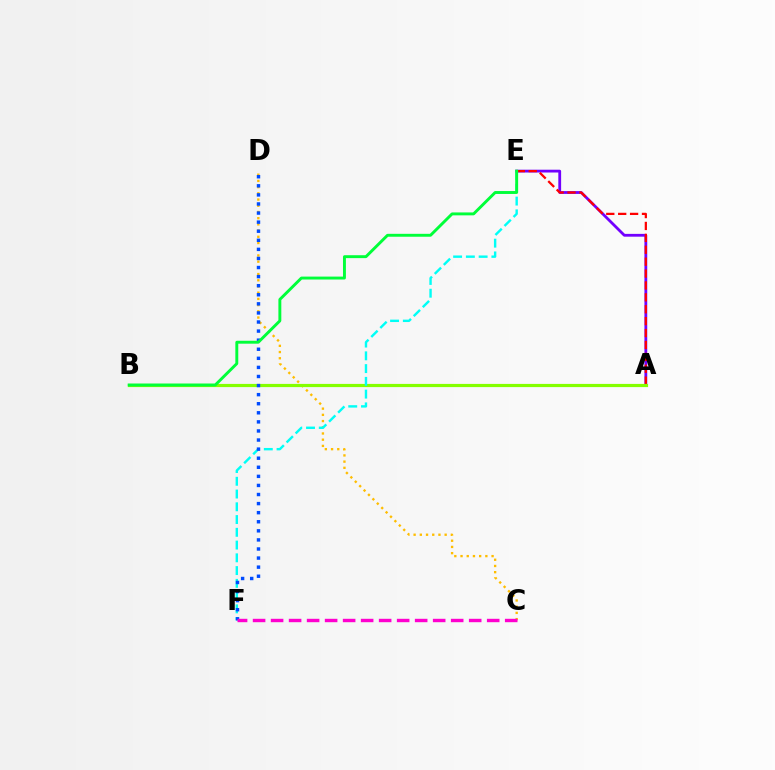{('C', 'D'): [{'color': '#ffbd00', 'line_style': 'dotted', 'thickness': 1.69}], ('A', 'E'): [{'color': '#7200ff', 'line_style': 'solid', 'thickness': 2.02}, {'color': '#ff0000', 'line_style': 'dashed', 'thickness': 1.62}], ('A', 'B'): [{'color': '#84ff00', 'line_style': 'solid', 'thickness': 2.3}], ('E', 'F'): [{'color': '#00fff6', 'line_style': 'dashed', 'thickness': 1.73}], ('D', 'F'): [{'color': '#004bff', 'line_style': 'dotted', 'thickness': 2.47}], ('C', 'F'): [{'color': '#ff00cf', 'line_style': 'dashed', 'thickness': 2.45}], ('B', 'E'): [{'color': '#00ff39', 'line_style': 'solid', 'thickness': 2.1}]}